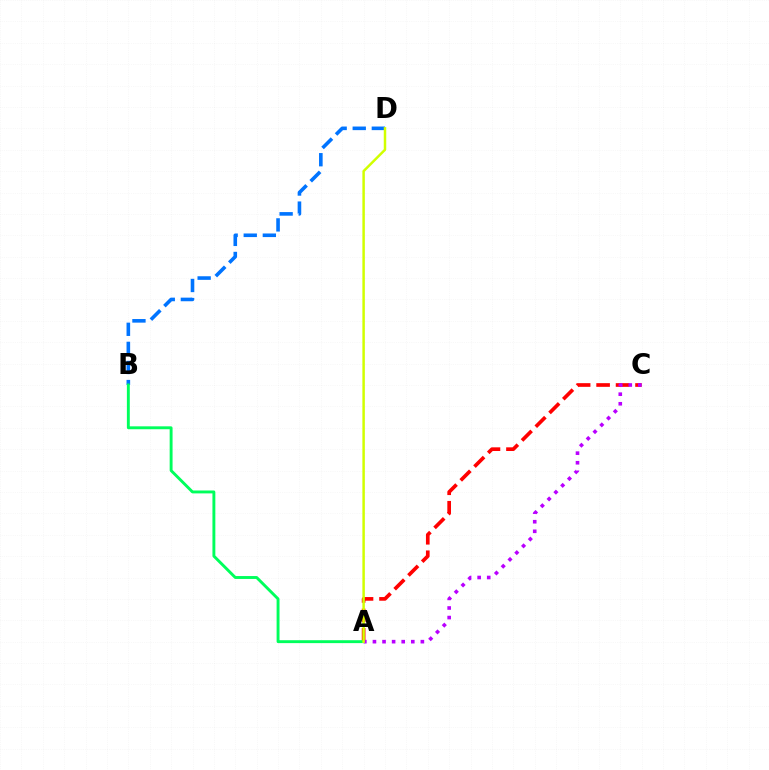{('B', 'D'): [{'color': '#0074ff', 'line_style': 'dashed', 'thickness': 2.59}], ('A', 'C'): [{'color': '#ff0000', 'line_style': 'dashed', 'thickness': 2.64}, {'color': '#b900ff', 'line_style': 'dotted', 'thickness': 2.6}], ('A', 'B'): [{'color': '#00ff5c', 'line_style': 'solid', 'thickness': 2.09}], ('A', 'D'): [{'color': '#d1ff00', 'line_style': 'solid', 'thickness': 1.79}]}